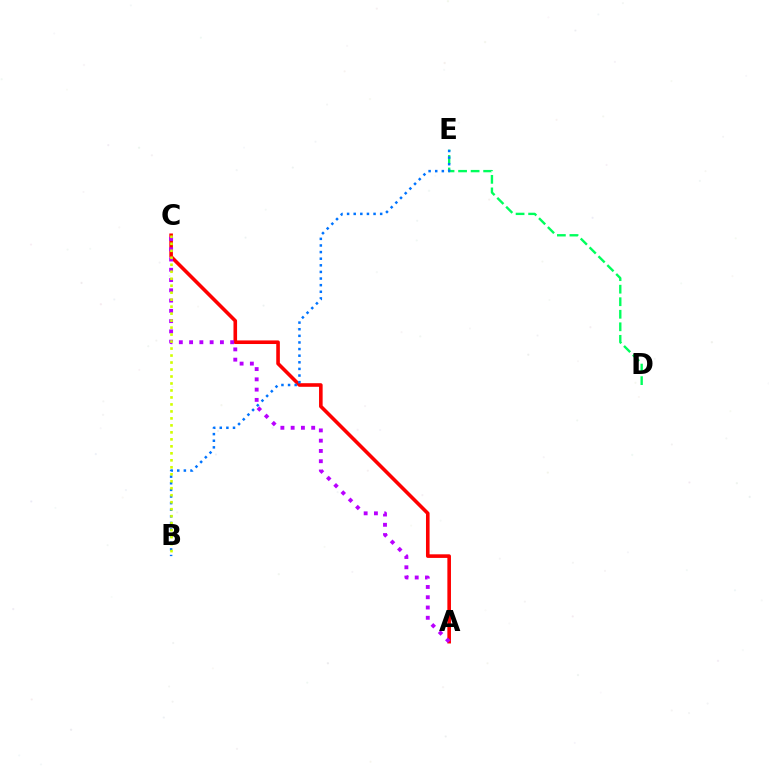{('A', 'C'): [{'color': '#ff0000', 'line_style': 'solid', 'thickness': 2.59}, {'color': '#b900ff', 'line_style': 'dotted', 'thickness': 2.79}], ('D', 'E'): [{'color': '#00ff5c', 'line_style': 'dashed', 'thickness': 1.7}], ('B', 'E'): [{'color': '#0074ff', 'line_style': 'dotted', 'thickness': 1.8}], ('B', 'C'): [{'color': '#d1ff00', 'line_style': 'dotted', 'thickness': 1.9}]}